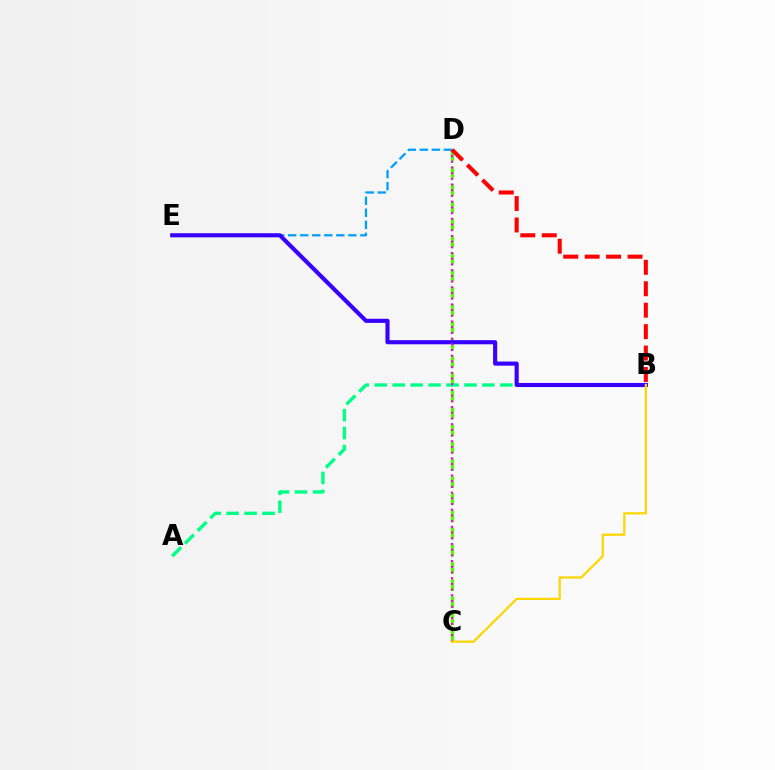{('C', 'D'): [{'color': '#4fff00', 'line_style': 'dashed', 'thickness': 2.33}, {'color': '#ff00ed', 'line_style': 'dotted', 'thickness': 1.55}], ('A', 'B'): [{'color': '#00ff86', 'line_style': 'dashed', 'thickness': 2.44}], ('D', 'E'): [{'color': '#009eff', 'line_style': 'dashed', 'thickness': 1.64}], ('B', 'E'): [{'color': '#3700ff', 'line_style': 'solid', 'thickness': 2.96}], ('B', 'D'): [{'color': '#ff0000', 'line_style': 'dashed', 'thickness': 2.91}], ('B', 'C'): [{'color': '#ffd500', 'line_style': 'solid', 'thickness': 1.6}]}